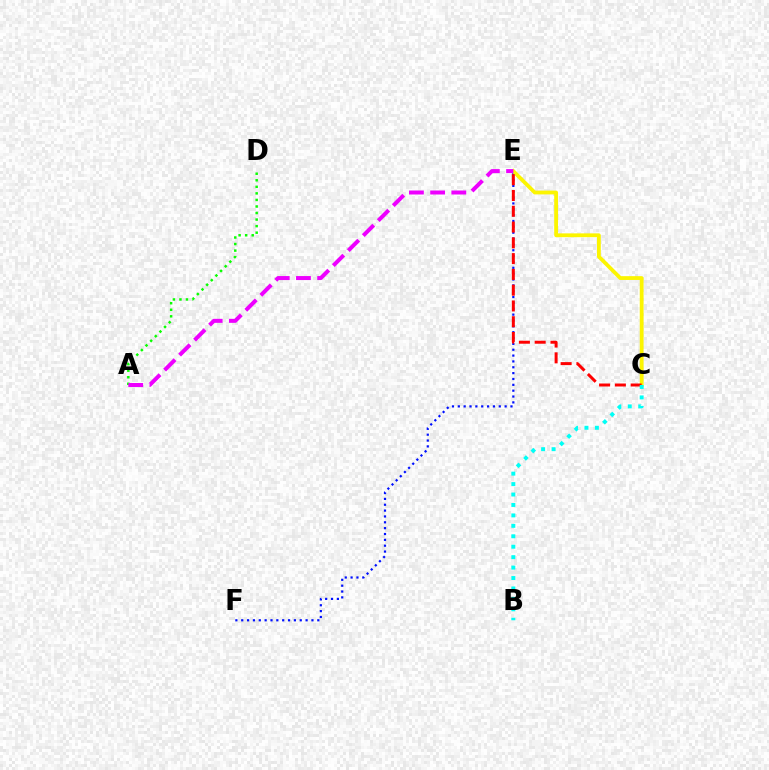{('E', 'F'): [{'color': '#0010ff', 'line_style': 'dotted', 'thickness': 1.59}], ('C', 'E'): [{'color': '#fcf500', 'line_style': 'solid', 'thickness': 2.75}, {'color': '#ff0000', 'line_style': 'dashed', 'thickness': 2.14}], ('A', 'D'): [{'color': '#08ff00', 'line_style': 'dotted', 'thickness': 1.78}], ('B', 'C'): [{'color': '#00fff6', 'line_style': 'dotted', 'thickness': 2.84}], ('A', 'E'): [{'color': '#ee00ff', 'line_style': 'dashed', 'thickness': 2.88}]}